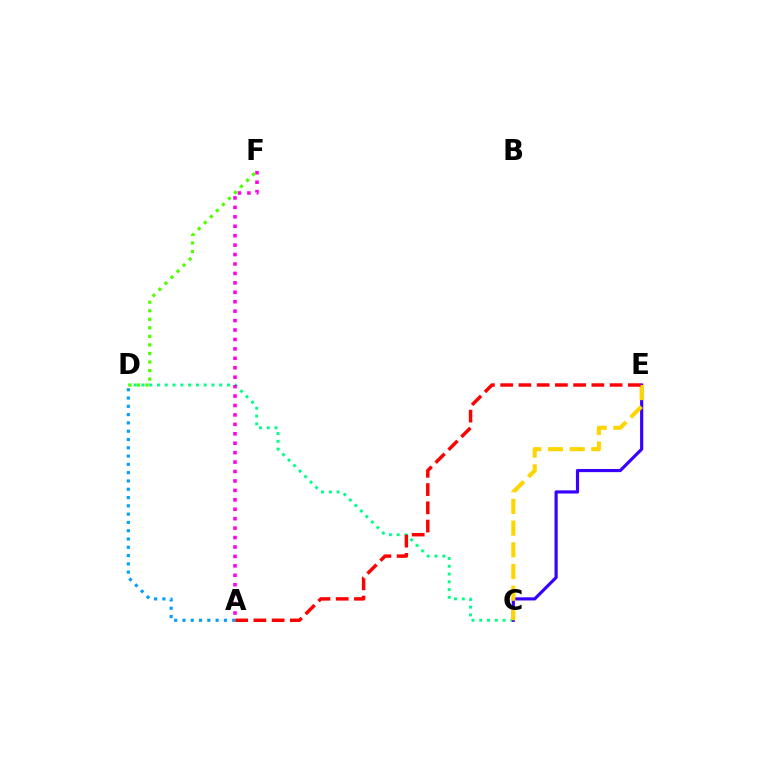{('A', 'D'): [{'color': '#009eff', 'line_style': 'dotted', 'thickness': 2.25}], ('C', 'D'): [{'color': '#00ff86', 'line_style': 'dotted', 'thickness': 2.11}], ('A', 'F'): [{'color': '#ff00ed', 'line_style': 'dotted', 'thickness': 2.56}], ('C', 'E'): [{'color': '#3700ff', 'line_style': 'solid', 'thickness': 2.27}, {'color': '#ffd500', 'line_style': 'dashed', 'thickness': 2.95}], ('A', 'E'): [{'color': '#ff0000', 'line_style': 'dashed', 'thickness': 2.48}], ('D', 'F'): [{'color': '#4fff00', 'line_style': 'dotted', 'thickness': 2.32}]}